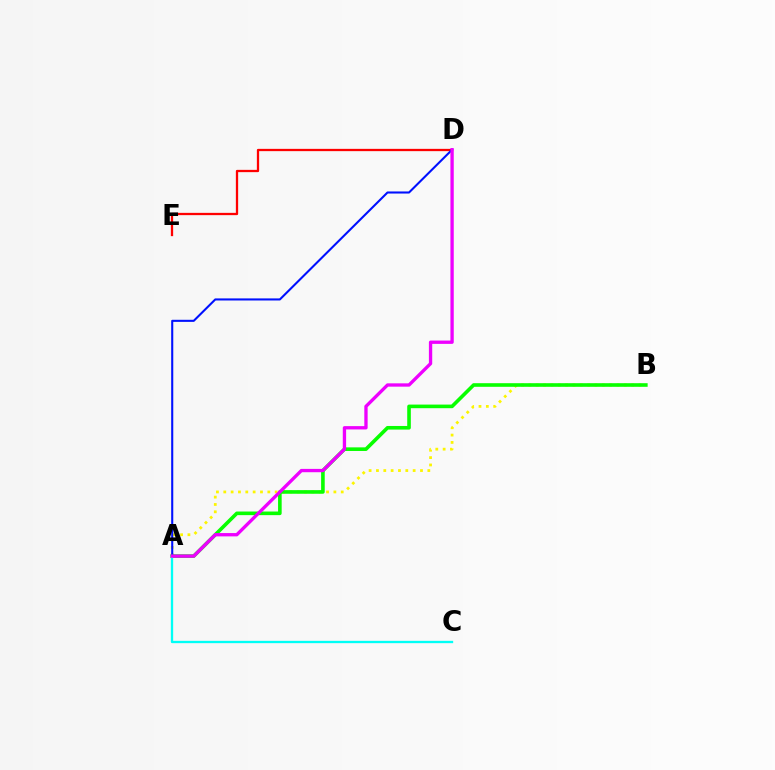{('A', 'B'): [{'color': '#fcf500', 'line_style': 'dotted', 'thickness': 1.99}, {'color': '#08ff00', 'line_style': 'solid', 'thickness': 2.6}], ('D', 'E'): [{'color': '#ff0000', 'line_style': 'solid', 'thickness': 1.65}], ('A', 'D'): [{'color': '#0010ff', 'line_style': 'solid', 'thickness': 1.5}, {'color': '#ee00ff', 'line_style': 'solid', 'thickness': 2.39}], ('A', 'C'): [{'color': '#00fff6', 'line_style': 'solid', 'thickness': 1.67}]}